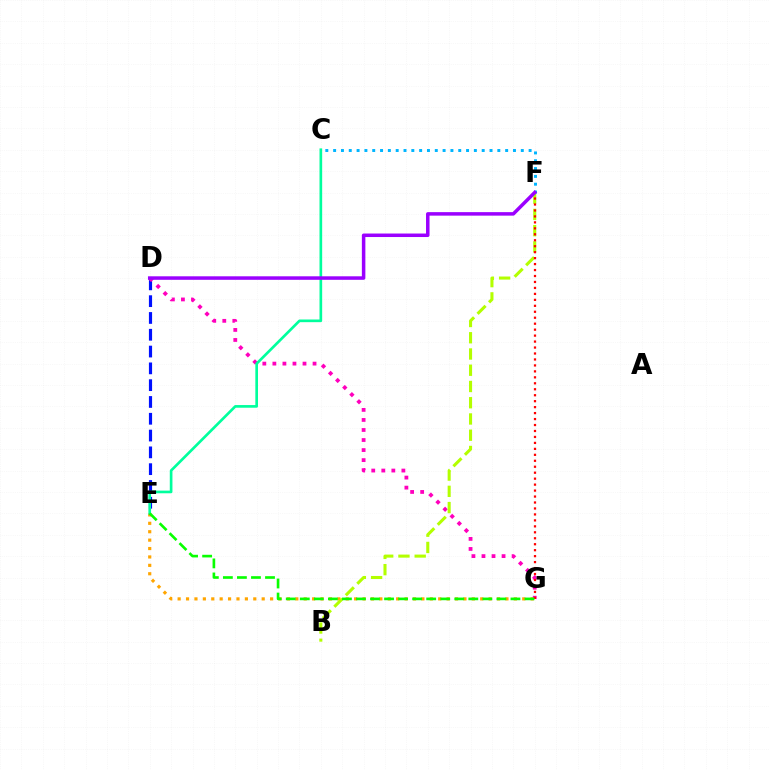{('D', 'E'): [{'color': '#0010ff', 'line_style': 'dashed', 'thickness': 2.28}], ('E', 'G'): [{'color': '#ffa500', 'line_style': 'dotted', 'thickness': 2.28}, {'color': '#08ff00', 'line_style': 'dashed', 'thickness': 1.91}], ('D', 'G'): [{'color': '#ff00bd', 'line_style': 'dotted', 'thickness': 2.73}], ('B', 'F'): [{'color': '#b3ff00', 'line_style': 'dashed', 'thickness': 2.21}], ('F', 'G'): [{'color': '#ff0000', 'line_style': 'dotted', 'thickness': 1.62}], ('C', 'E'): [{'color': '#00ff9d', 'line_style': 'solid', 'thickness': 1.92}], ('C', 'F'): [{'color': '#00b5ff', 'line_style': 'dotted', 'thickness': 2.12}], ('D', 'F'): [{'color': '#9b00ff', 'line_style': 'solid', 'thickness': 2.52}]}